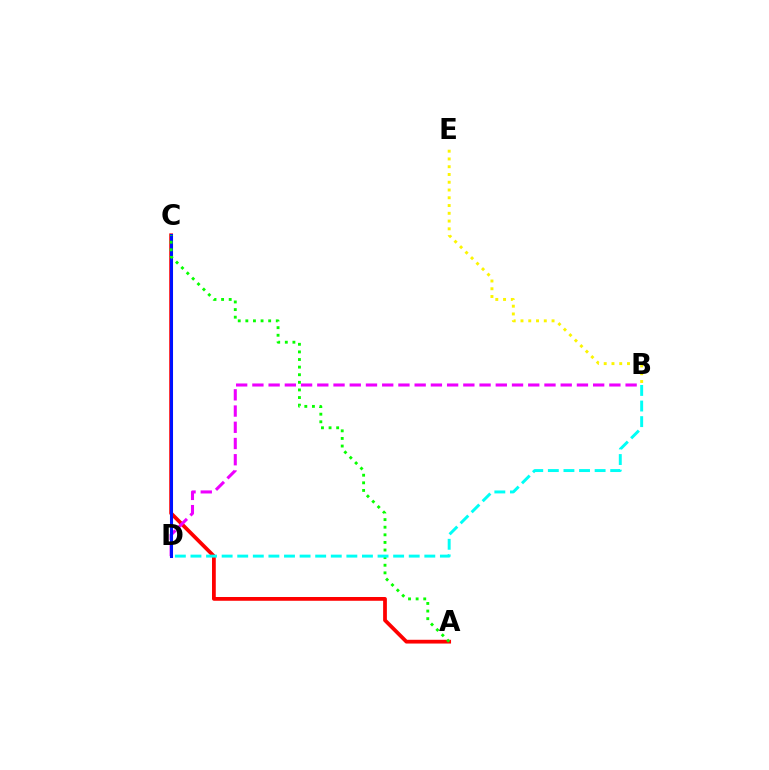{('A', 'C'): [{'color': '#ff0000', 'line_style': 'solid', 'thickness': 2.71}, {'color': '#08ff00', 'line_style': 'dotted', 'thickness': 2.07}], ('B', 'D'): [{'color': '#ee00ff', 'line_style': 'dashed', 'thickness': 2.2}, {'color': '#00fff6', 'line_style': 'dashed', 'thickness': 2.12}], ('B', 'E'): [{'color': '#fcf500', 'line_style': 'dotted', 'thickness': 2.11}], ('C', 'D'): [{'color': '#0010ff', 'line_style': 'solid', 'thickness': 2.2}]}